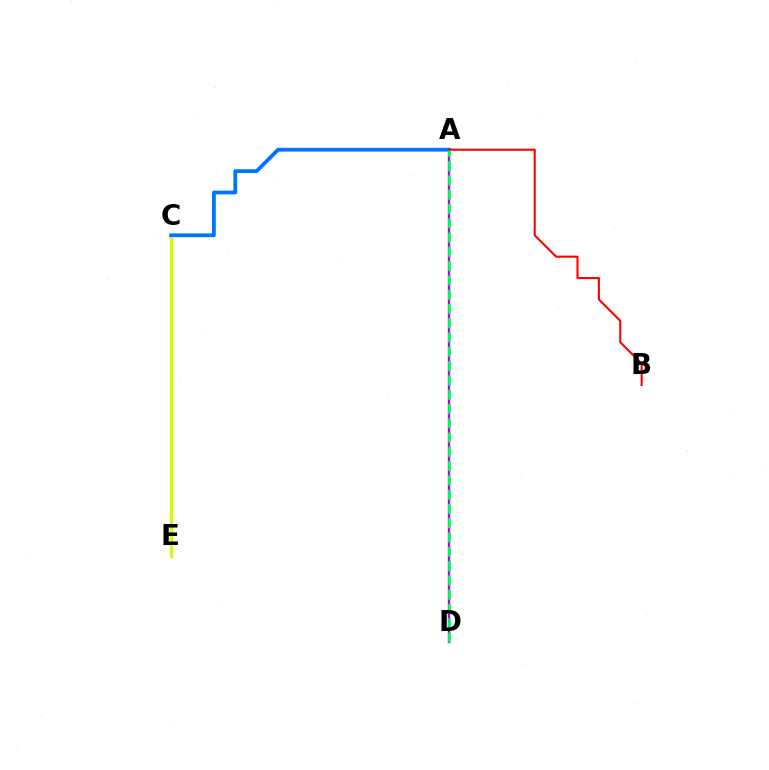{('A', 'D'): [{'color': '#b900ff', 'line_style': 'solid', 'thickness': 1.72}, {'color': '#00ff5c', 'line_style': 'dashed', 'thickness': 1.94}], ('C', 'E'): [{'color': '#d1ff00', 'line_style': 'solid', 'thickness': 2.43}], ('A', 'C'): [{'color': '#0074ff', 'line_style': 'solid', 'thickness': 2.72}], ('A', 'B'): [{'color': '#ff0000', 'line_style': 'solid', 'thickness': 1.51}]}